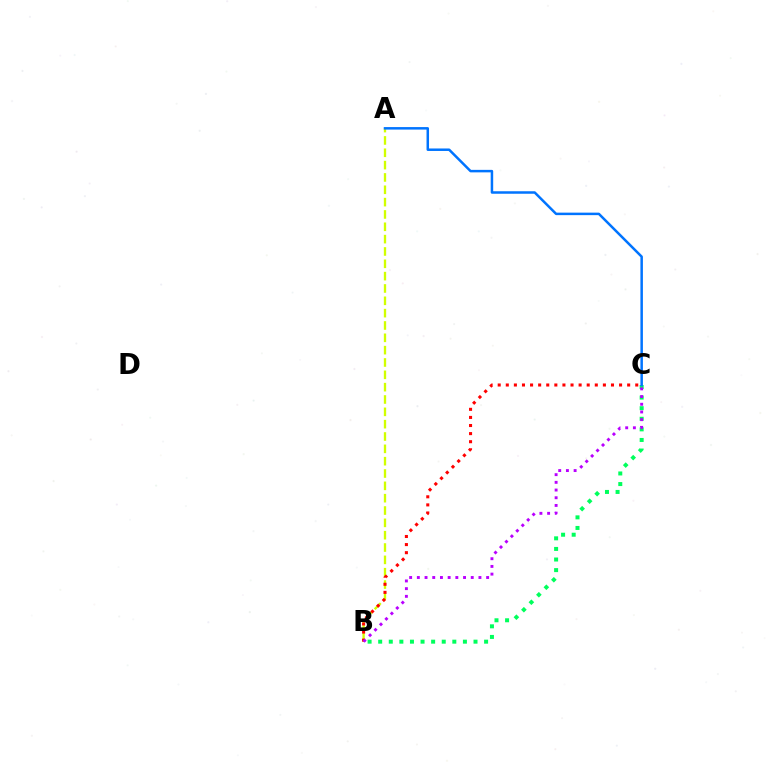{('A', 'B'): [{'color': '#d1ff00', 'line_style': 'dashed', 'thickness': 1.68}], ('B', 'C'): [{'color': '#ff0000', 'line_style': 'dotted', 'thickness': 2.2}, {'color': '#00ff5c', 'line_style': 'dotted', 'thickness': 2.88}, {'color': '#b900ff', 'line_style': 'dotted', 'thickness': 2.09}], ('A', 'C'): [{'color': '#0074ff', 'line_style': 'solid', 'thickness': 1.8}]}